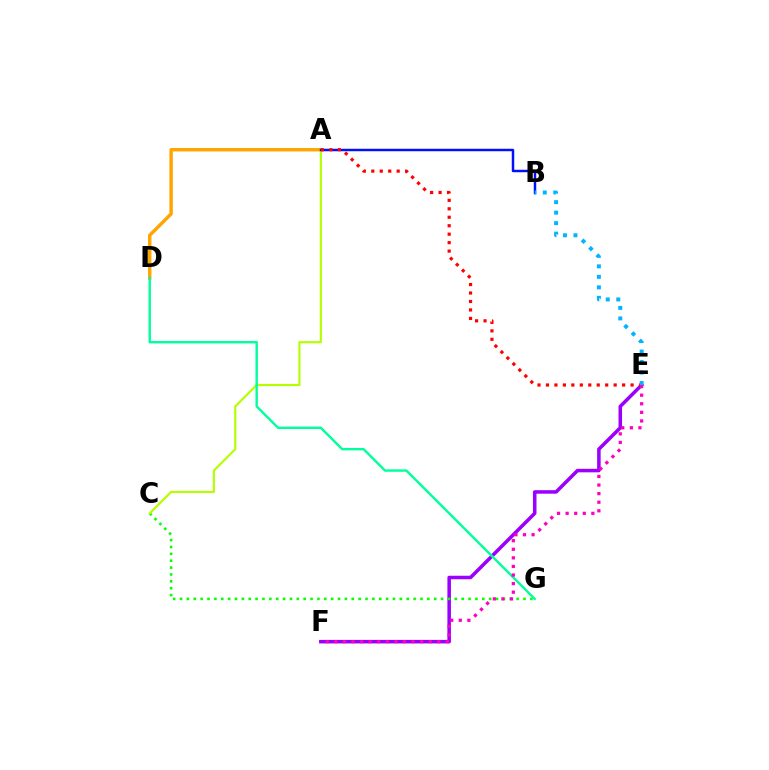{('A', 'D'): [{'color': '#ffa500', 'line_style': 'solid', 'thickness': 2.46}], ('E', 'F'): [{'color': '#9b00ff', 'line_style': 'solid', 'thickness': 2.54}, {'color': '#ff00bd', 'line_style': 'dotted', 'thickness': 2.33}], ('C', 'G'): [{'color': '#08ff00', 'line_style': 'dotted', 'thickness': 1.87}], ('A', 'C'): [{'color': '#b3ff00', 'line_style': 'solid', 'thickness': 1.55}], ('A', 'B'): [{'color': '#0010ff', 'line_style': 'solid', 'thickness': 1.78}], ('D', 'G'): [{'color': '#00ff9d', 'line_style': 'solid', 'thickness': 1.73}], ('A', 'E'): [{'color': '#ff0000', 'line_style': 'dotted', 'thickness': 2.3}], ('B', 'E'): [{'color': '#00b5ff', 'line_style': 'dotted', 'thickness': 2.85}]}